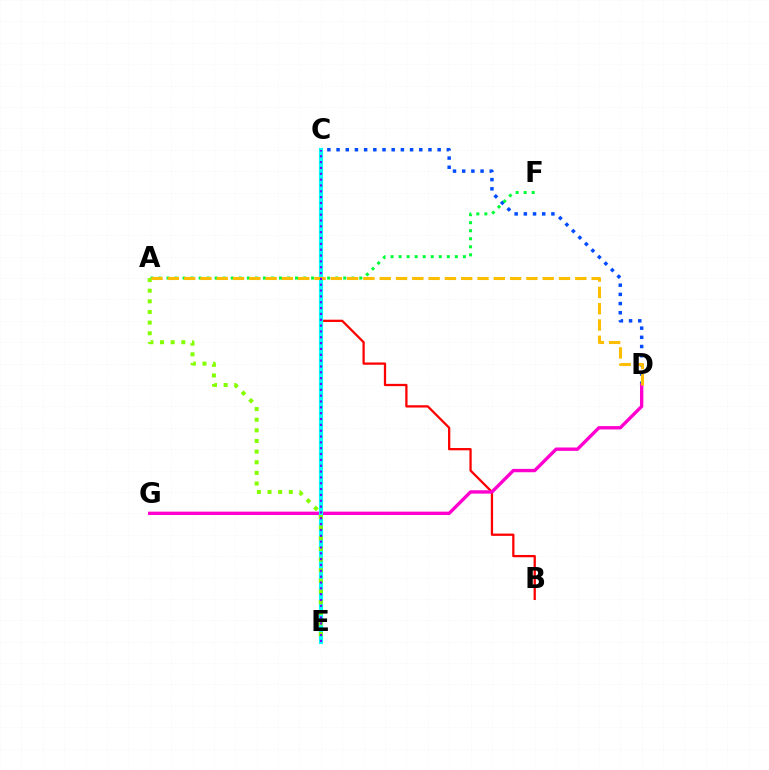{('C', 'D'): [{'color': '#004bff', 'line_style': 'dotted', 'thickness': 2.5}], ('B', 'C'): [{'color': '#ff0000', 'line_style': 'solid', 'thickness': 1.64}], ('D', 'G'): [{'color': '#ff00cf', 'line_style': 'solid', 'thickness': 2.42}], ('A', 'F'): [{'color': '#00ff39', 'line_style': 'dotted', 'thickness': 2.18}], ('C', 'E'): [{'color': '#00fff6', 'line_style': 'solid', 'thickness': 2.98}, {'color': '#7200ff', 'line_style': 'dotted', 'thickness': 1.59}], ('A', 'E'): [{'color': '#84ff00', 'line_style': 'dotted', 'thickness': 2.89}], ('A', 'D'): [{'color': '#ffbd00', 'line_style': 'dashed', 'thickness': 2.21}]}